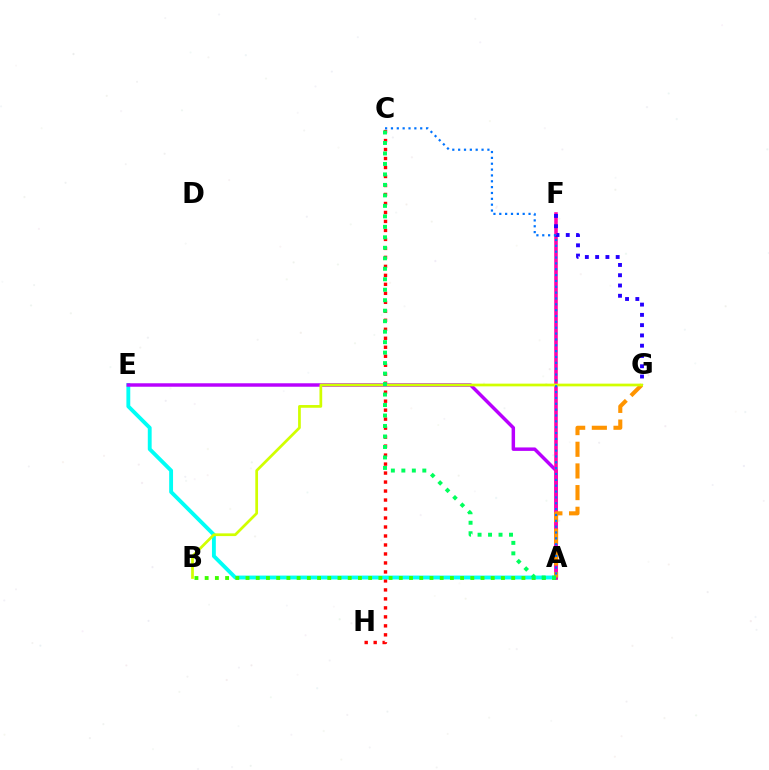{('C', 'H'): [{'color': '#ff0000', 'line_style': 'dotted', 'thickness': 2.44}], ('A', 'E'): [{'color': '#00fff6', 'line_style': 'solid', 'thickness': 2.78}, {'color': '#b900ff', 'line_style': 'solid', 'thickness': 2.49}], ('A', 'F'): [{'color': '#ff00ac', 'line_style': 'solid', 'thickness': 2.56}], ('A', 'G'): [{'color': '#ff9400', 'line_style': 'dashed', 'thickness': 2.94}], ('F', 'G'): [{'color': '#2500ff', 'line_style': 'dotted', 'thickness': 2.79}], ('A', 'B'): [{'color': '#3dff00', 'line_style': 'dotted', 'thickness': 2.78}], ('B', 'G'): [{'color': '#d1ff00', 'line_style': 'solid', 'thickness': 1.96}], ('A', 'C'): [{'color': '#0074ff', 'line_style': 'dotted', 'thickness': 1.59}, {'color': '#00ff5c', 'line_style': 'dotted', 'thickness': 2.85}]}